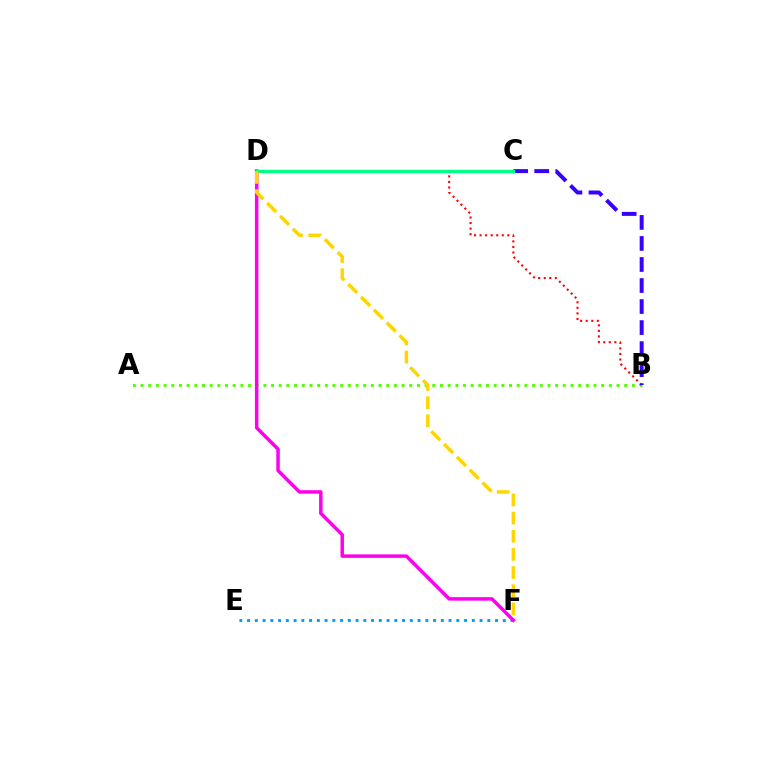{('A', 'B'): [{'color': '#4fff00', 'line_style': 'dotted', 'thickness': 2.09}], ('E', 'F'): [{'color': '#009eff', 'line_style': 'dotted', 'thickness': 2.11}], ('B', 'D'): [{'color': '#ff0000', 'line_style': 'dotted', 'thickness': 1.51}], ('B', 'C'): [{'color': '#3700ff', 'line_style': 'dashed', 'thickness': 2.86}], ('D', 'F'): [{'color': '#ff00ed', 'line_style': 'solid', 'thickness': 2.51}, {'color': '#ffd500', 'line_style': 'dashed', 'thickness': 2.47}], ('C', 'D'): [{'color': '#00ff86', 'line_style': 'solid', 'thickness': 2.42}]}